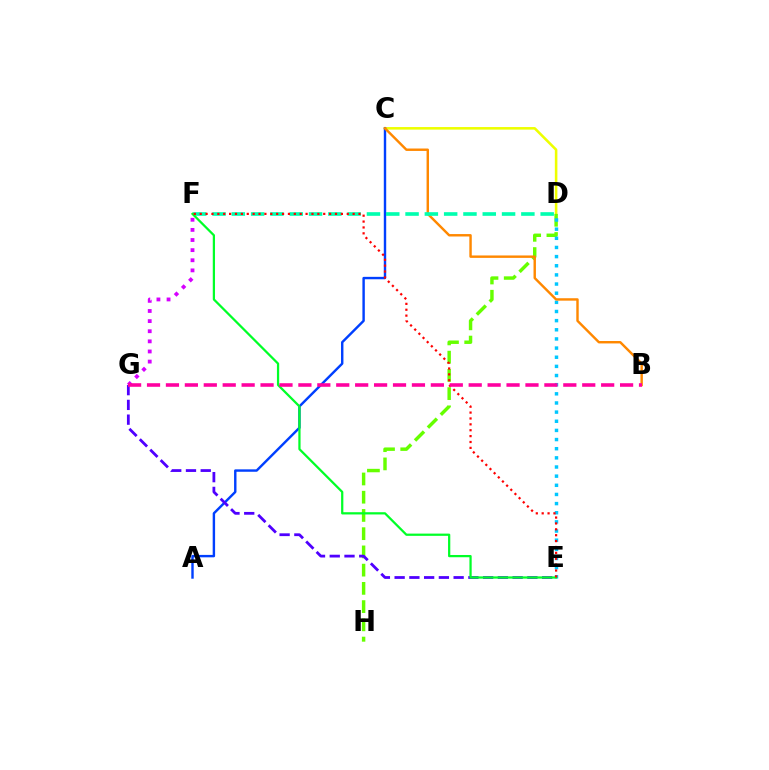{('C', 'D'): [{'color': '#eeff00', 'line_style': 'solid', 'thickness': 1.85}], ('D', 'H'): [{'color': '#66ff00', 'line_style': 'dashed', 'thickness': 2.48}], ('A', 'C'): [{'color': '#003fff', 'line_style': 'solid', 'thickness': 1.74}], ('F', 'G'): [{'color': '#d600ff', 'line_style': 'dotted', 'thickness': 2.75}], ('E', 'G'): [{'color': '#4f00ff', 'line_style': 'dashed', 'thickness': 2.0}], ('D', 'E'): [{'color': '#00c7ff', 'line_style': 'dotted', 'thickness': 2.49}], ('B', 'C'): [{'color': '#ff8800', 'line_style': 'solid', 'thickness': 1.74}], ('D', 'F'): [{'color': '#00ffaf', 'line_style': 'dashed', 'thickness': 2.62}], ('E', 'F'): [{'color': '#00ff27', 'line_style': 'solid', 'thickness': 1.61}, {'color': '#ff0000', 'line_style': 'dotted', 'thickness': 1.6}], ('B', 'G'): [{'color': '#ff00a0', 'line_style': 'dashed', 'thickness': 2.57}]}